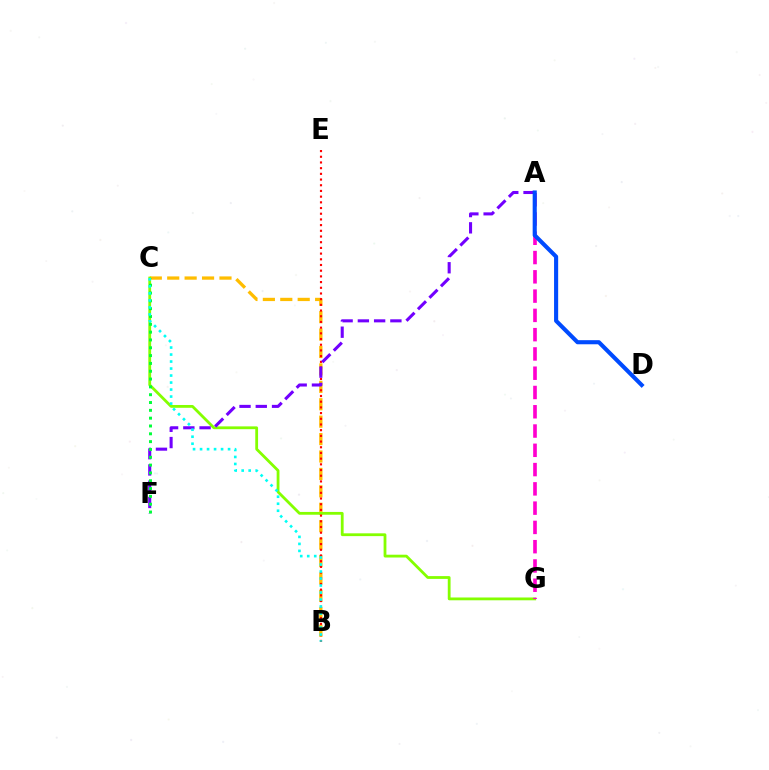{('B', 'C'): [{'color': '#ffbd00', 'line_style': 'dashed', 'thickness': 2.37}, {'color': '#00fff6', 'line_style': 'dotted', 'thickness': 1.9}], ('C', 'G'): [{'color': '#84ff00', 'line_style': 'solid', 'thickness': 2.01}], ('B', 'E'): [{'color': '#ff0000', 'line_style': 'dotted', 'thickness': 1.55}], ('A', 'F'): [{'color': '#7200ff', 'line_style': 'dashed', 'thickness': 2.21}], ('C', 'F'): [{'color': '#00ff39', 'line_style': 'dotted', 'thickness': 2.13}], ('A', 'G'): [{'color': '#ff00cf', 'line_style': 'dashed', 'thickness': 2.62}], ('A', 'D'): [{'color': '#004bff', 'line_style': 'solid', 'thickness': 2.96}]}